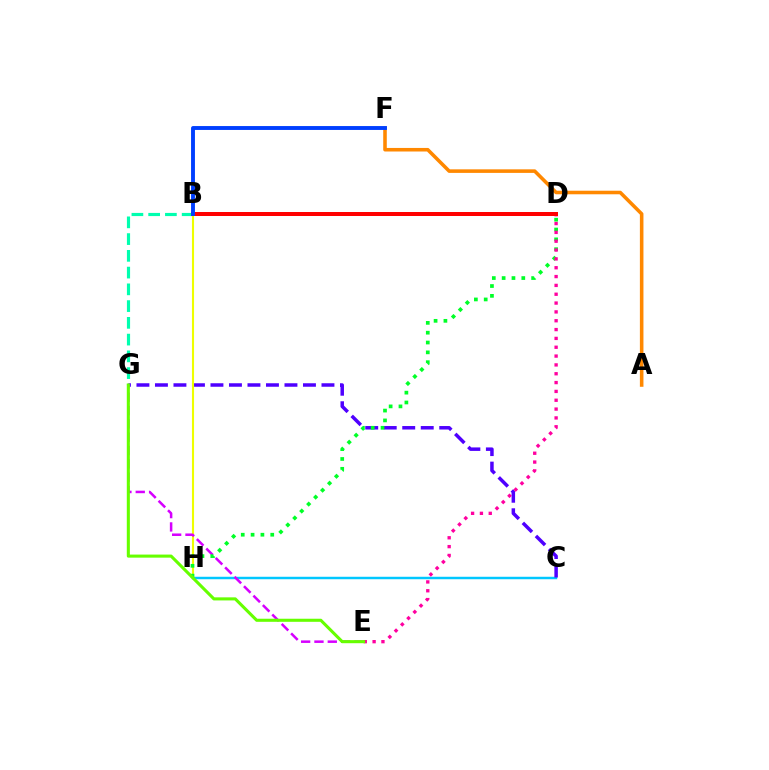{('C', 'H'): [{'color': '#00c7ff', 'line_style': 'solid', 'thickness': 1.77}], ('B', 'G'): [{'color': '#00ffaf', 'line_style': 'dashed', 'thickness': 2.28}], ('C', 'G'): [{'color': '#4f00ff', 'line_style': 'dashed', 'thickness': 2.51}], ('B', 'H'): [{'color': '#eeff00', 'line_style': 'solid', 'thickness': 1.52}], ('E', 'G'): [{'color': '#d600ff', 'line_style': 'dashed', 'thickness': 1.81}, {'color': '#66ff00', 'line_style': 'solid', 'thickness': 2.21}], ('D', 'H'): [{'color': '#00ff27', 'line_style': 'dotted', 'thickness': 2.67}], ('D', 'E'): [{'color': '#ff00a0', 'line_style': 'dotted', 'thickness': 2.4}], ('A', 'F'): [{'color': '#ff8800', 'line_style': 'solid', 'thickness': 2.57}], ('B', 'D'): [{'color': '#ff0000', 'line_style': 'solid', 'thickness': 2.88}], ('B', 'F'): [{'color': '#003fff', 'line_style': 'solid', 'thickness': 2.8}]}